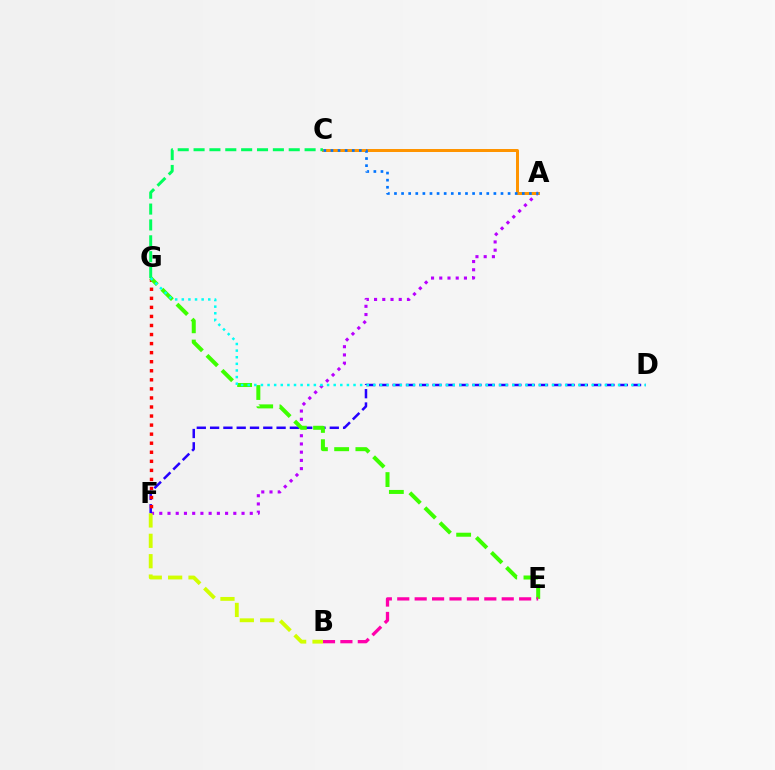{('A', 'F'): [{'color': '#b900ff', 'line_style': 'dotted', 'thickness': 2.23}], ('D', 'F'): [{'color': '#2500ff', 'line_style': 'dashed', 'thickness': 1.81}], ('A', 'C'): [{'color': '#ff9400', 'line_style': 'solid', 'thickness': 2.16}, {'color': '#0074ff', 'line_style': 'dotted', 'thickness': 1.93}], ('F', 'G'): [{'color': '#ff0000', 'line_style': 'dotted', 'thickness': 2.46}], ('E', 'G'): [{'color': '#3dff00', 'line_style': 'dashed', 'thickness': 2.88}], ('B', 'E'): [{'color': '#ff00ac', 'line_style': 'dashed', 'thickness': 2.37}], ('C', 'G'): [{'color': '#00ff5c', 'line_style': 'dashed', 'thickness': 2.15}], ('B', 'F'): [{'color': '#d1ff00', 'line_style': 'dashed', 'thickness': 2.77}], ('D', 'G'): [{'color': '#00fff6', 'line_style': 'dotted', 'thickness': 1.8}]}